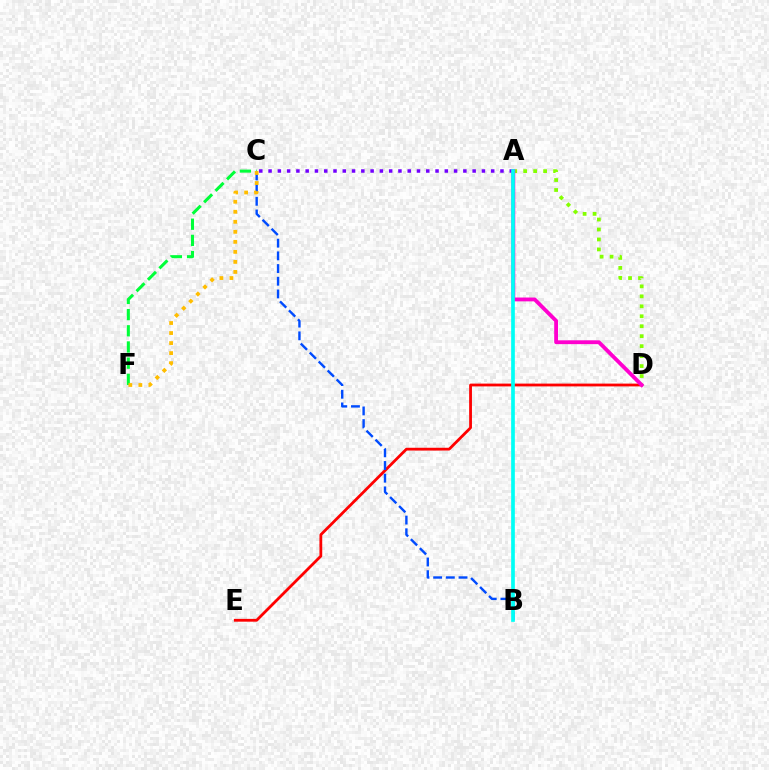{('D', 'E'): [{'color': '#ff0000', 'line_style': 'solid', 'thickness': 2.01}], ('A', 'D'): [{'color': '#84ff00', 'line_style': 'dotted', 'thickness': 2.71}, {'color': '#ff00cf', 'line_style': 'solid', 'thickness': 2.76}], ('A', 'C'): [{'color': '#7200ff', 'line_style': 'dotted', 'thickness': 2.52}], ('B', 'C'): [{'color': '#004bff', 'line_style': 'dashed', 'thickness': 1.72}], ('C', 'F'): [{'color': '#00ff39', 'line_style': 'dashed', 'thickness': 2.2}, {'color': '#ffbd00', 'line_style': 'dotted', 'thickness': 2.72}], ('A', 'B'): [{'color': '#00fff6', 'line_style': 'solid', 'thickness': 2.65}]}